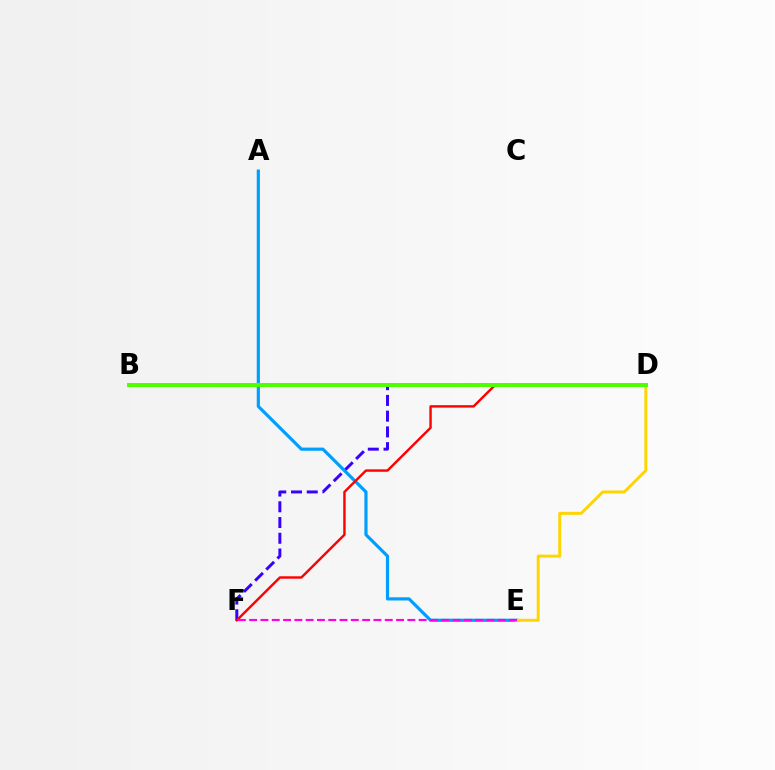{('D', 'F'): [{'color': '#3700ff', 'line_style': 'dashed', 'thickness': 2.14}, {'color': '#ff0000', 'line_style': 'solid', 'thickness': 1.74}], ('A', 'E'): [{'color': '#009eff', 'line_style': 'solid', 'thickness': 2.29}], ('D', 'E'): [{'color': '#ffd500', 'line_style': 'solid', 'thickness': 2.13}], ('B', 'D'): [{'color': '#00ff86', 'line_style': 'solid', 'thickness': 2.16}, {'color': '#4fff00', 'line_style': 'solid', 'thickness': 2.87}], ('E', 'F'): [{'color': '#ff00ed', 'line_style': 'dashed', 'thickness': 1.54}]}